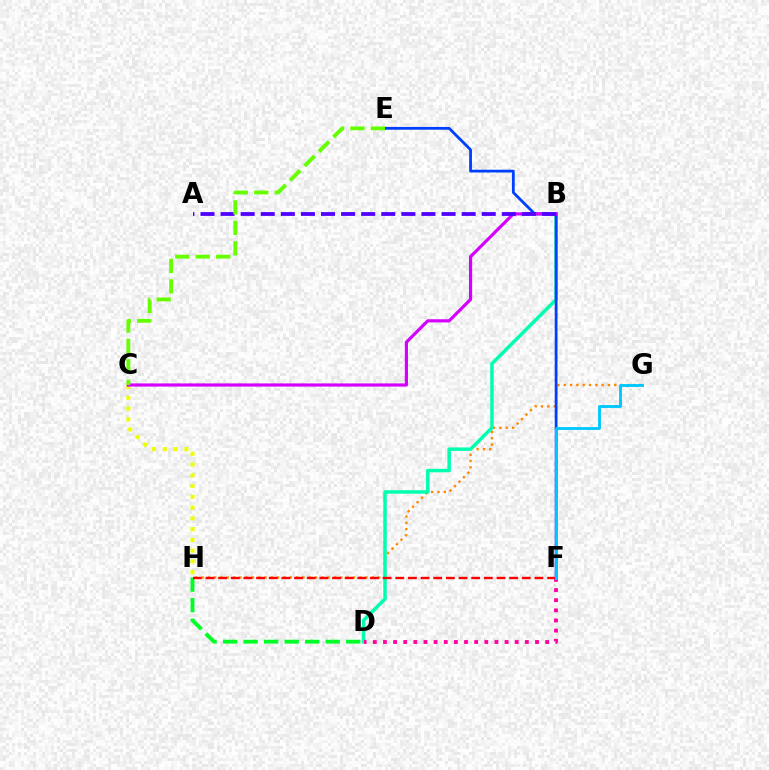{('G', 'H'): [{'color': '#ff8800', 'line_style': 'dotted', 'thickness': 1.71}], ('D', 'H'): [{'color': '#00ff27', 'line_style': 'dashed', 'thickness': 2.79}], ('C', 'H'): [{'color': '#eeff00', 'line_style': 'dotted', 'thickness': 2.92}], ('B', 'D'): [{'color': '#00ffaf', 'line_style': 'solid', 'thickness': 2.51}], ('E', 'F'): [{'color': '#003fff', 'line_style': 'solid', 'thickness': 2.01}], ('B', 'C'): [{'color': '#d600ff', 'line_style': 'solid', 'thickness': 2.29}], ('A', 'B'): [{'color': '#4f00ff', 'line_style': 'dashed', 'thickness': 2.73}], ('F', 'H'): [{'color': '#ff0000', 'line_style': 'dashed', 'thickness': 1.72}], ('C', 'E'): [{'color': '#66ff00', 'line_style': 'dashed', 'thickness': 2.78}], ('D', 'F'): [{'color': '#ff00a0', 'line_style': 'dotted', 'thickness': 2.75}], ('F', 'G'): [{'color': '#00c7ff', 'line_style': 'solid', 'thickness': 2.06}]}